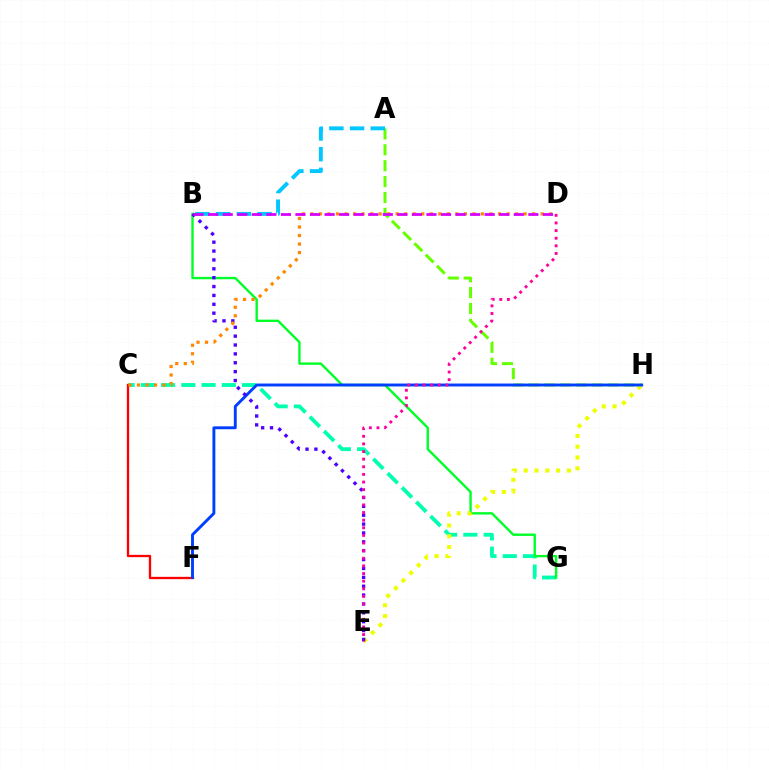{('A', 'H'): [{'color': '#66ff00', 'line_style': 'dashed', 'thickness': 2.16}], ('C', 'G'): [{'color': '#00ffaf', 'line_style': 'dashed', 'thickness': 2.75}], ('B', 'G'): [{'color': '#00ff27', 'line_style': 'solid', 'thickness': 1.72}], ('C', 'F'): [{'color': '#ff0000', 'line_style': 'solid', 'thickness': 1.67}], ('E', 'H'): [{'color': '#eeff00', 'line_style': 'dotted', 'thickness': 2.94}], ('F', 'H'): [{'color': '#003fff', 'line_style': 'solid', 'thickness': 2.09}], ('B', 'E'): [{'color': '#4f00ff', 'line_style': 'dotted', 'thickness': 2.41}], ('A', 'B'): [{'color': '#00c7ff', 'line_style': 'dashed', 'thickness': 2.81}], ('C', 'D'): [{'color': '#ff8800', 'line_style': 'dotted', 'thickness': 2.32}], ('B', 'D'): [{'color': '#d600ff', 'line_style': 'dashed', 'thickness': 1.98}], ('D', 'E'): [{'color': '#ff00a0', 'line_style': 'dotted', 'thickness': 2.07}]}